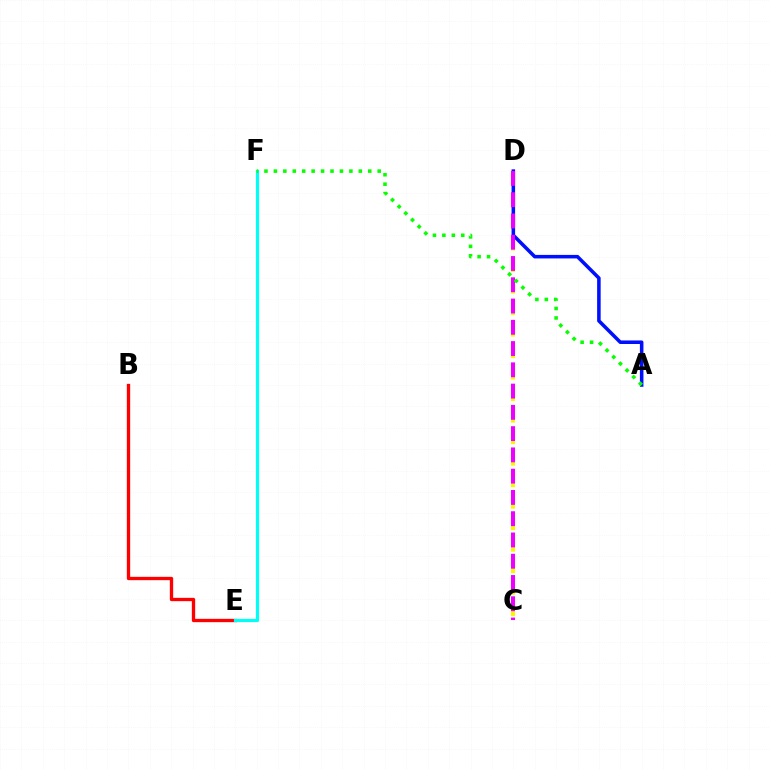{('C', 'D'): [{'color': '#fcf500', 'line_style': 'dashed', 'thickness': 2.92}, {'color': '#ee00ff', 'line_style': 'dashed', 'thickness': 2.89}], ('A', 'D'): [{'color': '#0010ff', 'line_style': 'solid', 'thickness': 2.55}], ('B', 'E'): [{'color': '#ff0000', 'line_style': 'solid', 'thickness': 2.4}], ('E', 'F'): [{'color': '#00fff6', 'line_style': 'solid', 'thickness': 2.27}], ('A', 'F'): [{'color': '#08ff00', 'line_style': 'dotted', 'thickness': 2.56}]}